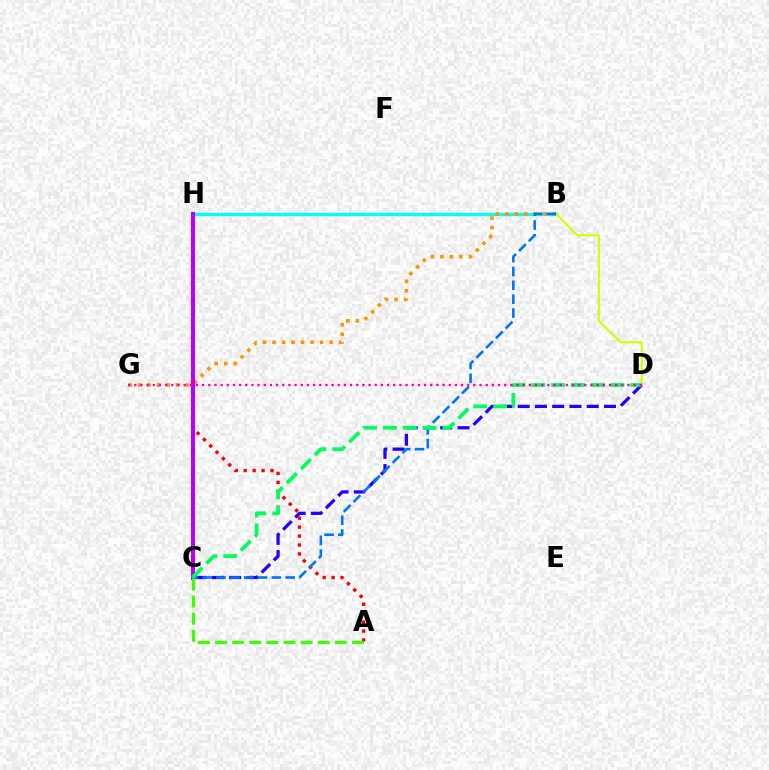{('B', 'H'): [{'color': '#00fff6', 'line_style': 'solid', 'thickness': 2.34}], ('B', 'G'): [{'color': '#ff9400', 'line_style': 'dotted', 'thickness': 2.58}], ('A', 'H'): [{'color': '#ff0000', 'line_style': 'dotted', 'thickness': 2.43}], ('C', 'H'): [{'color': '#b900ff', 'line_style': 'solid', 'thickness': 2.9}], ('B', 'D'): [{'color': '#d1ff00', 'line_style': 'solid', 'thickness': 1.53}], ('C', 'D'): [{'color': '#2500ff', 'line_style': 'dashed', 'thickness': 2.34}, {'color': '#00ff5c', 'line_style': 'dashed', 'thickness': 2.69}], ('B', 'C'): [{'color': '#0074ff', 'line_style': 'dashed', 'thickness': 1.88}], ('A', 'C'): [{'color': '#3dff00', 'line_style': 'dashed', 'thickness': 2.32}], ('D', 'G'): [{'color': '#ff00ac', 'line_style': 'dotted', 'thickness': 1.67}]}